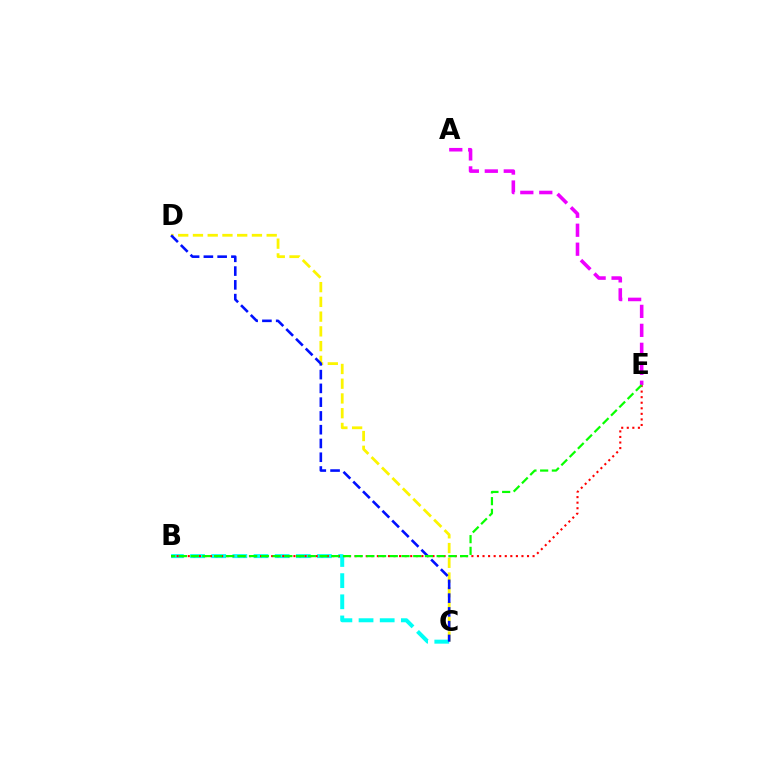{('C', 'D'): [{'color': '#fcf500', 'line_style': 'dashed', 'thickness': 2.0}, {'color': '#0010ff', 'line_style': 'dashed', 'thickness': 1.87}], ('B', 'C'): [{'color': '#00fff6', 'line_style': 'dashed', 'thickness': 2.87}], ('B', 'E'): [{'color': '#ff0000', 'line_style': 'dotted', 'thickness': 1.51}, {'color': '#08ff00', 'line_style': 'dashed', 'thickness': 1.59}], ('A', 'E'): [{'color': '#ee00ff', 'line_style': 'dashed', 'thickness': 2.58}]}